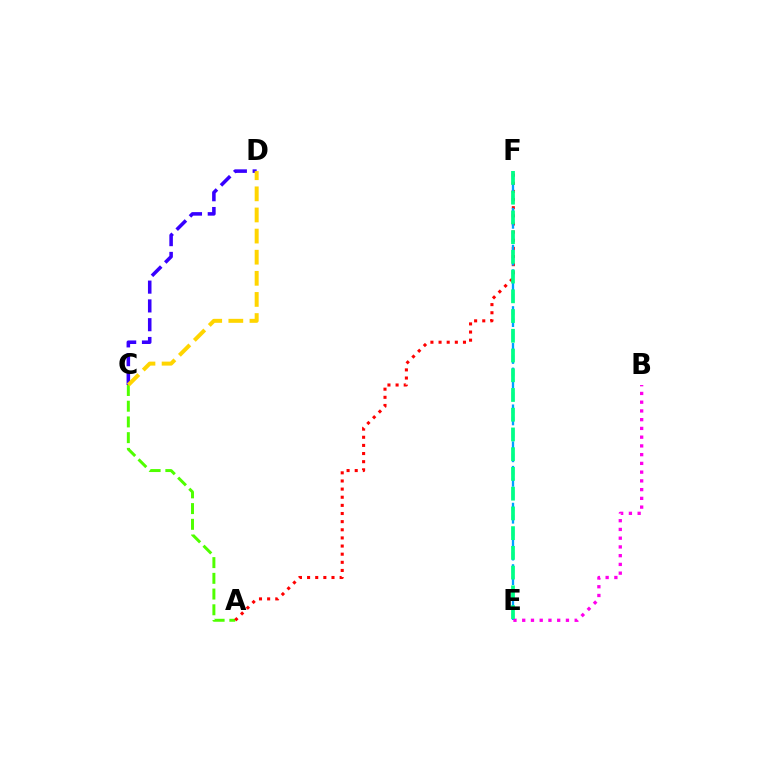{('C', 'D'): [{'color': '#3700ff', 'line_style': 'dashed', 'thickness': 2.55}, {'color': '#ffd500', 'line_style': 'dashed', 'thickness': 2.87}], ('A', 'C'): [{'color': '#4fff00', 'line_style': 'dashed', 'thickness': 2.14}], ('A', 'F'): [{'color': '#ff0000', 'line_style': 'dotted', 'thickness': 2.21}], ('E', 'F'): [{'color': '#009eff', 'line_style': 'dashed', 'thickness': 1.67}, {'color': '#00ff86', 'line_style': 'dashed', 'thickness': 2.68}], ('B', 'E'): [{'color': '#ff00ed', 'line_style': 'dotted', 'thickness': 2.38}]}